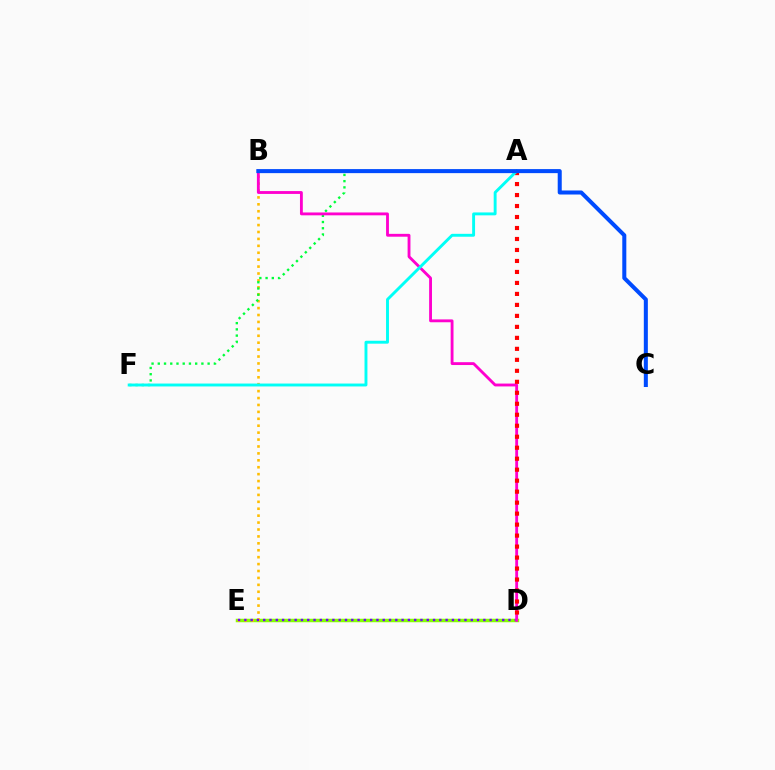{('D', 'E'): [{'color': '#84ff00', 'line_style': 'solid', 'thickness': 2.51}, {'color': '#7200ff', 'line_style': 'dotted', 'thickness': 1.71}], ('B', 'E'): [{'color': '#ffbd00', 'line_style': 'dotted', 'thickness': 1.88}], ('A', 'F'): [{'color': '#00ff39', 'line_style': 'dotted', 'thickness': 1.69}, {'color': '#00fff6', 'line_style': 'solid', 'thickness': 2.09}], ('B', 'D'): [{'color': '#ff00cf', 'line_style': 'solid', 'thickness': 2.05}], ('A', 'D'): [{'color': '#ff0000', 'line_style': 'dotted', 'thickness': 2.98}], ('B', 'C'): [{'color': '#004bff', 'line_style': 'solid', 'thickness': 2.9}]}